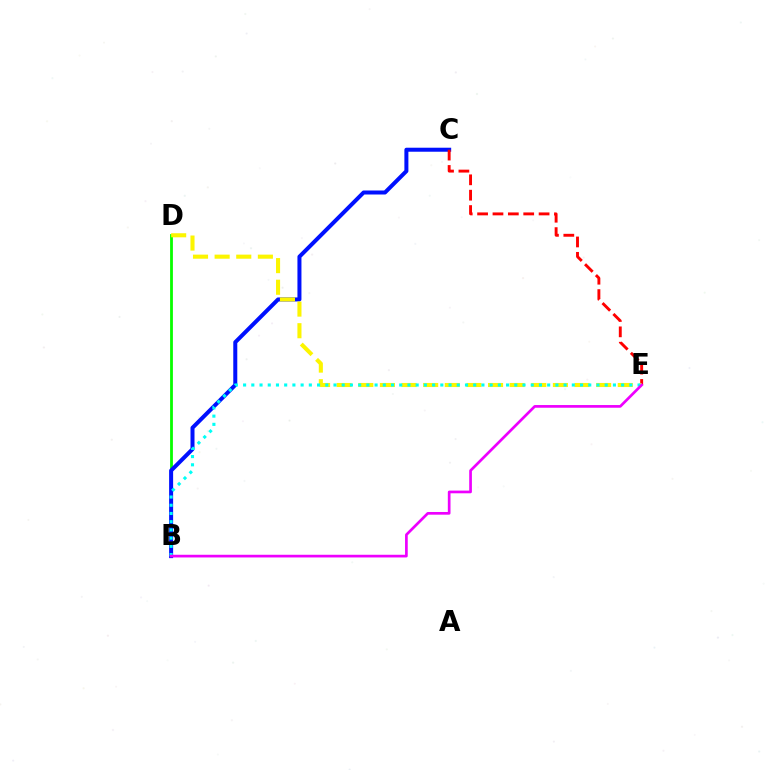{('B', 'D'): [{'color': '#08ff00', 'line_style': 'solid', 'thickness': 2.02}], ('B', 'C'): [{'color': '#0010ff', 'line_style': 'solid', 'thickness': 2.89}], ('C', 'E'): [{'color': '#ff0000', 'line_style': 'dashed', 'thickness': 2.09}], ('D', 'E'): [{'color': '#fcf500', 'line_style': 'dashed', 'thickness': 2.94}], ('B', 'E'): [{'color': '#00fff6', 'line_style': 'dotted', 'thickness': 2.23}, {'color': '#ee00ff', 'line_style': 'solid', 'thickness': 1.94}]}